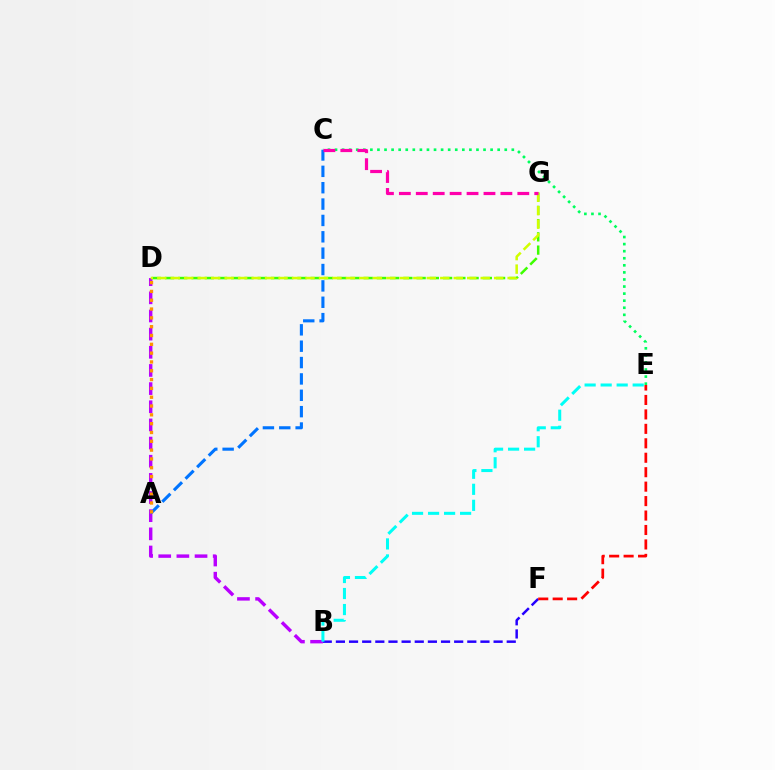{('C', 'E'): [{'color': '#00ff5c', 'line_style': 'dotted', 'thickness': 1.92}], ('D', 'G'): [{'color': '#3dff00', 'line_style': 'dashed', 'thickness': 1.8}, {'color': '#d1ff00', 'line_style': 'dashed', 'thickness': 1.83}], ('B', 'D'): [{'color': '#b900ff', 'line_style': 'dashed', 'thickness': 2.47}], ('A', 'C'): [{'color': '#0074ff', 'line_style': 'dashed', 'thickness': 2.22}], ('B', 'F'): [{'color': '#2500ff', 'line_style': 'dashed', 'thickness': 1.79}], ('B', 'E'): [{'color': '#00fff6', 'line_style': 'dashed', 'thickness': 2.18}], ('C', 'G'): [{'color': '#ff00ac', 'line_style': 'dashed', 'thickness': 2.3}], ('E', 'F'): [{'color': '#ff0000', 'line_style': 'dashed', 'thickness': 1.96}], ('A', 'D'): [{'color': '#ff9400', 'line_style': 'dotted', 'thickness': 2.4}]}